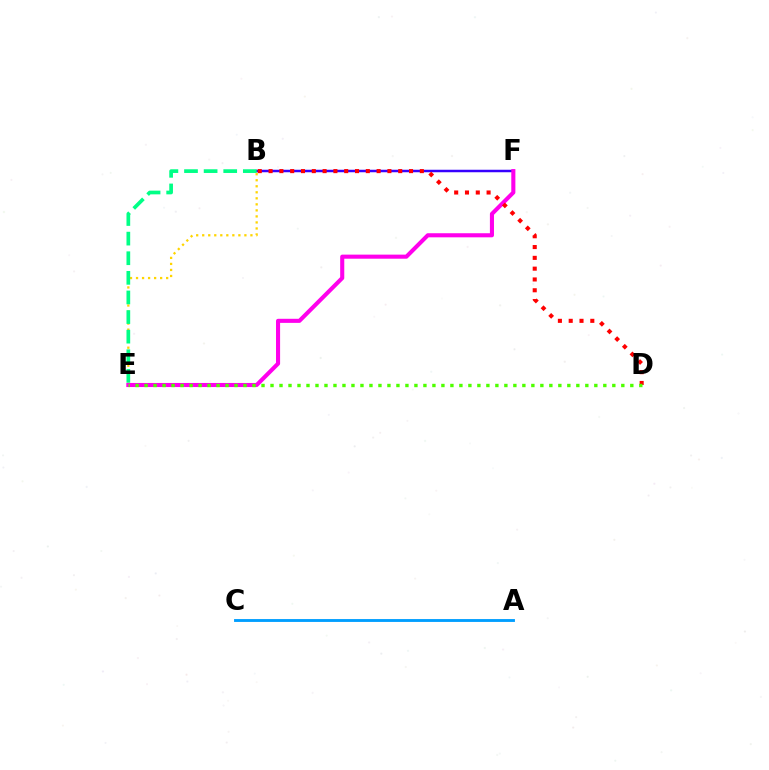{('B', 'E'): [{'color': '#ffd500', 'line_style': 'dotted', 'thickness': 1.64}, {'color': '#00ff86', 'line_style': 'dashed', 'thickness': 2.66}], ('B', 'F'): [{'color': '#3700ff', 'line_style': 'solid', 'thickness': 1.8}], ('E', 'F'): [{'color': '#ff00ed', 'line_style': 'solid', 'thickness': 2.94}], ('A', 'C'): [{'color': '#009eff', 'line_style': 'solid', 'thickness': 2.06}], ('B', 'D'): [{'color': '#ff0000', 'line_style': 'dotted', 'thickness': 2.94}], ('D', 'E'): [{'color': '#4fff00', 'line_style': 'dotted', 'thickness': 2.44}]}